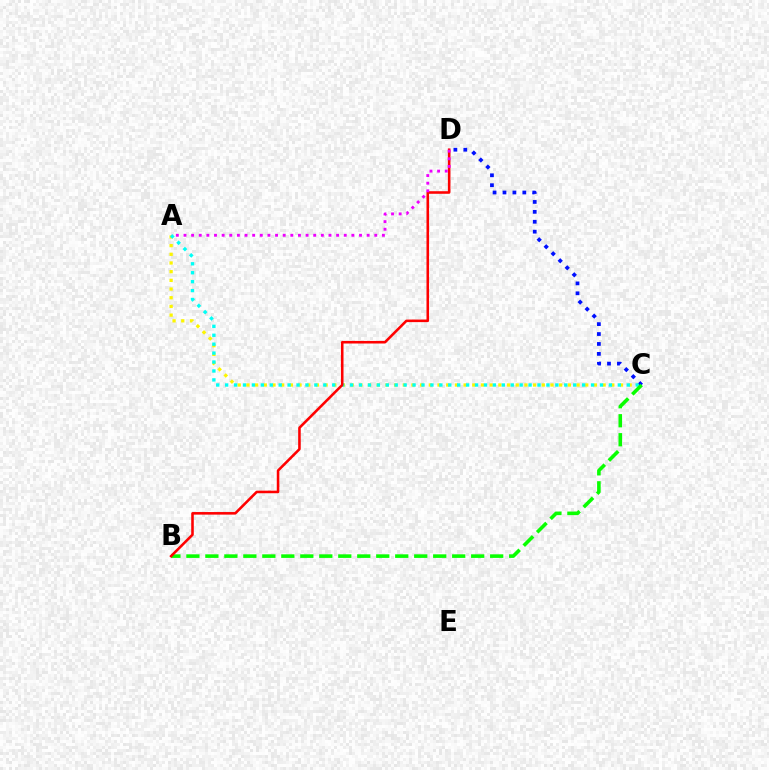{('A', 'C'): [{'color': '#fcf500', 'line_style': 'dotted', 'thickness': 2.36}, {'color': '#00fff6', 'line_style': 'dotted', 'thickness': 2.42}], ('C', 'D'): [{'color': '#0010ff', 'line_style': 'dotted', 'thickness': 2.69}], ('B', 'C'): [{'color': '#08ff00', 'line_style': 'dashed', 'thickness': 2.58}], ('B', 'D'): [{'color': '#ff0000', 'line_style': 'solid', 'thickness': 1.85}], ('A', 'D'): [{'color': '#ee00ff', 'line_style': 'dotted', 'thickness': 2.07}]}